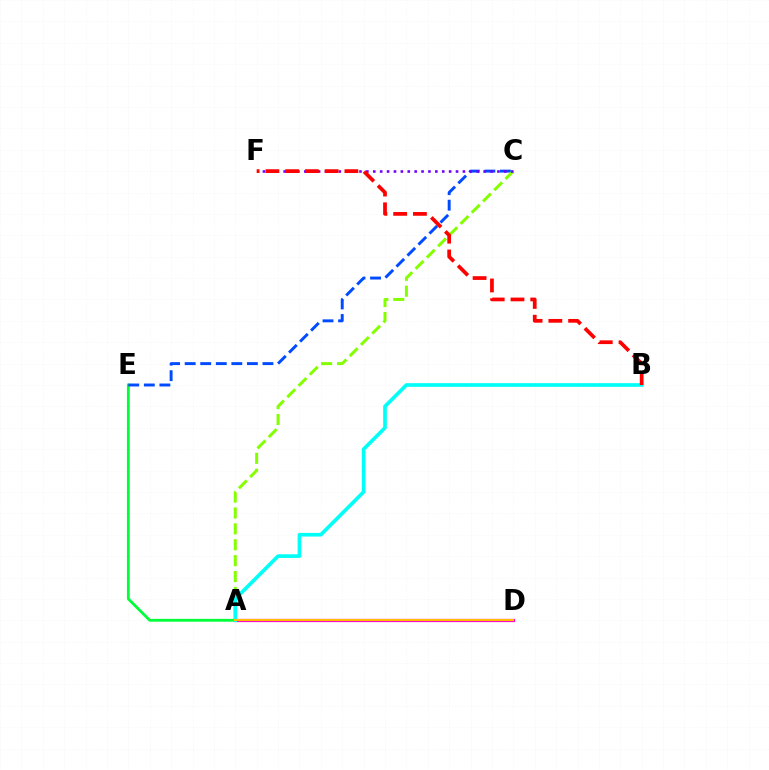{('A', 'E'): [{'color': '#00ff39', 'line_style': 'solid', 'thickness': 2.03}], ('C', 'E'): [{'color': '#004bff', 'line_style': 'dashed', 'thickness': 2.11}], ('A', 'D'): [{'color': '#ff00cf', 'line_style': 'solid', 'thickness': 2.31}, {'color': '#ffbd00', 'line_style': 'solid', 'thickness': 1.52}], ('A', 'C'): [{'color': '#84ff00', 'line_style': 'dashed', 'thickness': 2.16}], ('A', 'B'): [{'color': '#00fff6', 'line_style': 'solid', 'thickness': 2.63}], ('C', 'F'): [{'color': '#7200ff', 'line_style': 'dotted', 'thickness': 1.87}], ('B', 'F'): [{'color': '#ff0000', 'line_style': 'dashed', 'thickness': 2.68}]}